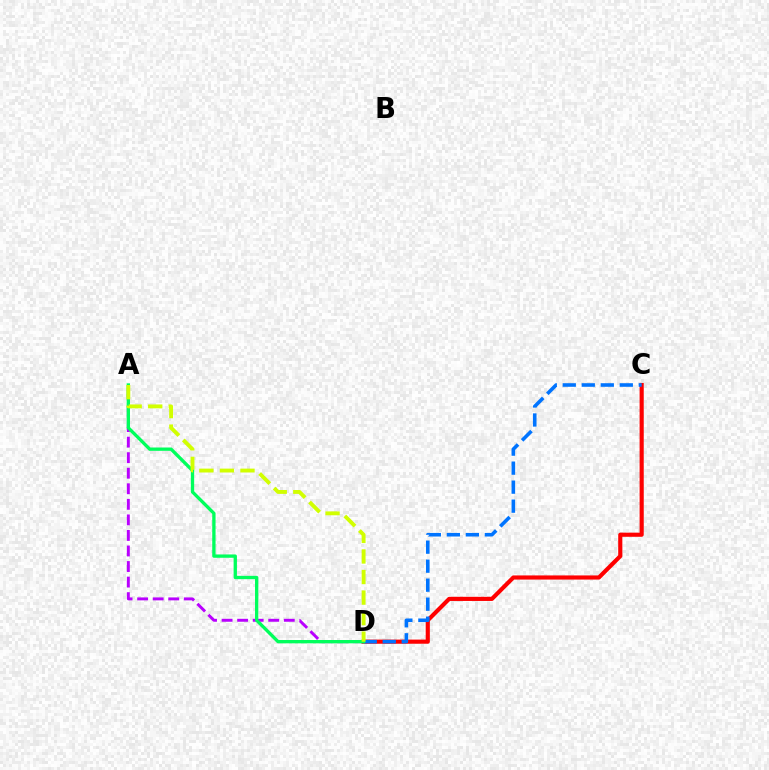{('A', 'D'): [{'color': '#b900ff', 'line_style': 'dashed', 'thickness': 2.11}, {'color': '#00ff5c', 'line_style': 'solid', 'thickness': 2.39}, {'color': '#d1ff00', 'line_style': 'dashed', 'thickness': 2.79}], ('C', 'D'): [{'color': '#ff0000', 'line_style': 'solid', 'thickness': 2.98}, {'color': '#0074ff', 'line_style': 'dashed', 'thickness': 2.58}]}